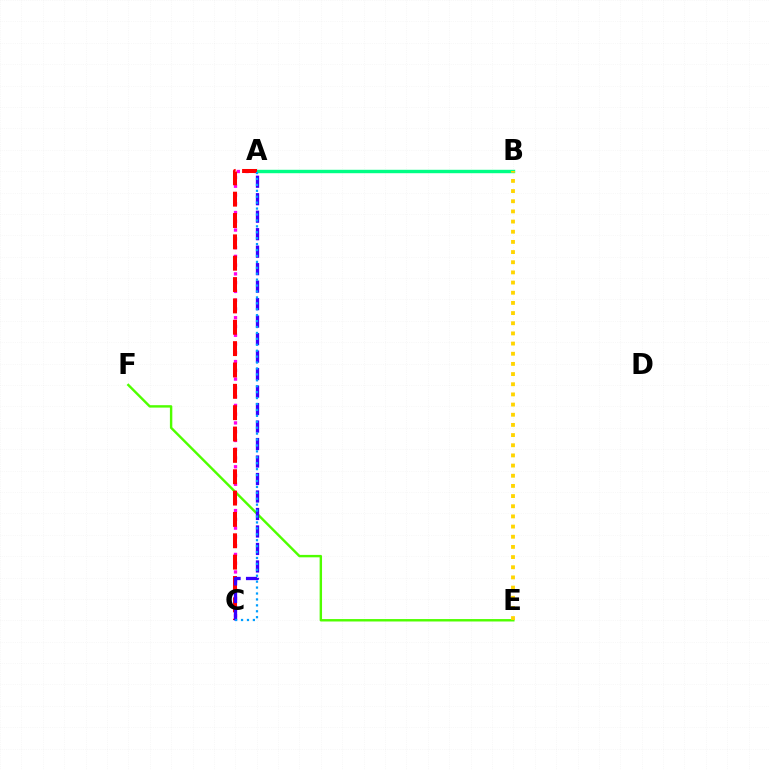{('A', 'C'): [{'color': '#ff00ed', 'line_style': 'dotted', 'thickness': 2.38}, {'color': '#ff0000', 'line_style': 'dashed', 'thickness': 2.9}, {'color': '#3700ff', 'line_style': 'dashed', 'thickness': 2.38}, {'color': '#009eff', 'line_style': 'dotted', 'thickness': 1.61}], ('E', 'F'): [{'color': '#4fff00', 'line_style': 'solid', 'thickness': 1.74}], ('A', 'B'): [{'color': '#00ff86', 'line_style': 'solid', 'thickness': 2.46}], ('B', 'E'): [{'color': '#ffd500', 'line_style': 'dotted', 'thickness': 2.76}]}